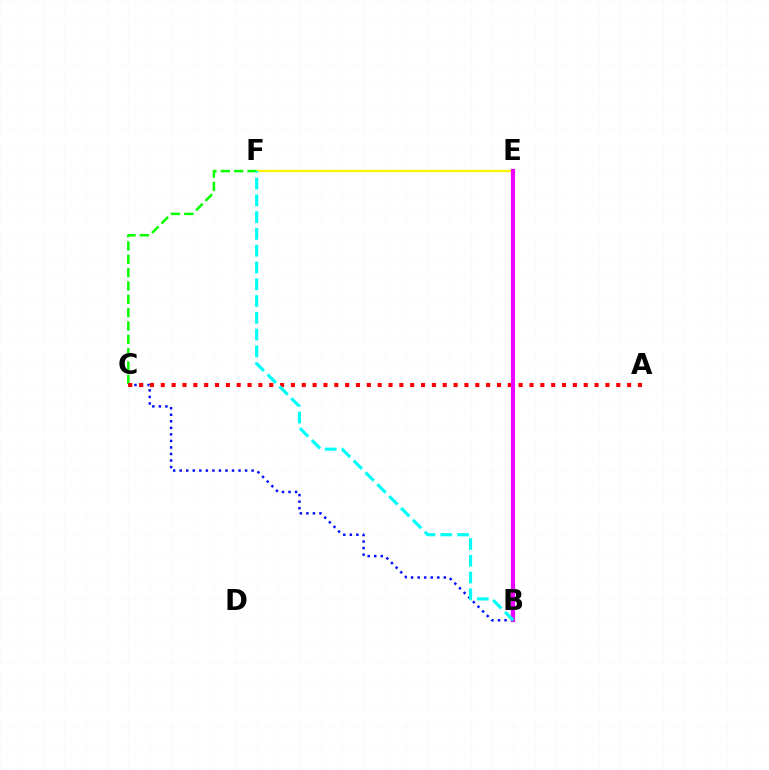{('E', 'F'): [{'color': '#fcf500', 'line_style': 'solid', 'thickness': 1.65}], ('C', 'F'): [{'color': '#08ff00', 'line_style': 'dashed', 'thickness': 1.81}], ('B', 'C'): [{'color': '#0010ff', 'line_style': 'dotted', 'thickness': 1.78}], ('A', 'C'): [{'color': '#ff0000', 'line_style': 'dotted', 'thickness': 2.95}], ('B', 'E'): [{'color': '#ee00ff', 'line_style': 'solid', 'thickness': 3.0}], ('B', 'F'): [{'color': '#00fff6', 'line_style': 'dashed', 'thickness': 2.28}]}